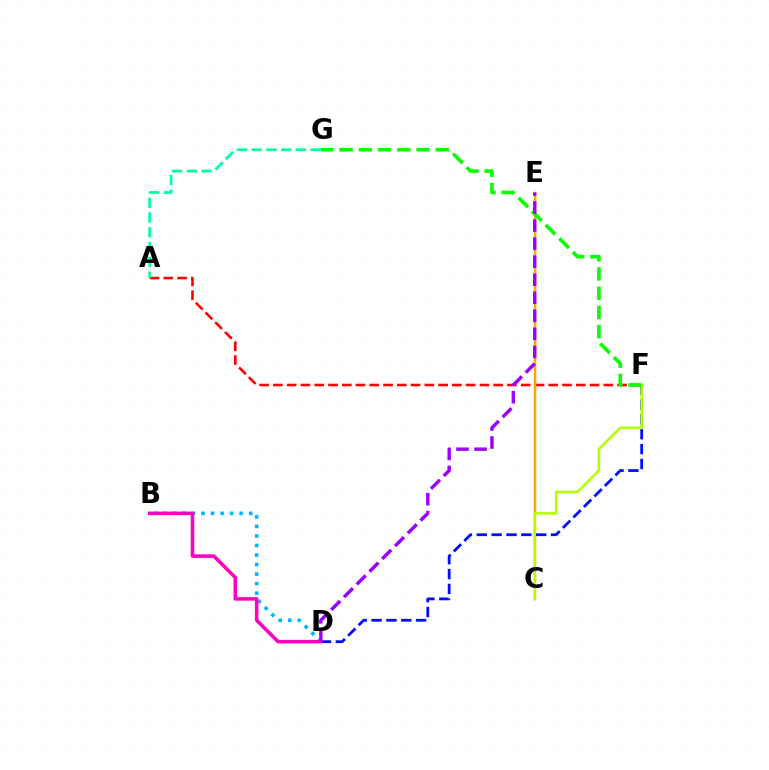{('A', 'F'): [{'color': '#ff0000', 'line_style': 'dashed', 'thickness': 1.87}], ('A', 'G'): [{'color': '#00ff9d', 'line_style': 'dashed', 'thickness': 2.0}], ('B', 'D'): [{'color': '#00b5ff', 'line_style': 'dotted', 'thickness': 2.59}, {'color': '#ff00bd', 'line_style': 'solid', 'thickness': 2.55}], ('C', 'E'): [{'color': '#ffa500', 'line_style': 'solid', 'thickness': 1.79}], ('D', 'F'): [{'color': '#0010ff', 'line_style': 'dashed', 'thickness': 2.02}], ('C', 'F'): [{'color': '#b3ff00', 'line_style': 'solid', 'thickness': 1.84}], ('F', 'G'): [{'color': '#08ff00', 'line_style': 'dashed', 'thickness': 2.61}], ('D', 'E'): [{'color': '#9b00ff', 'line_style': 'dashed', 'thickness': 2.45}]}